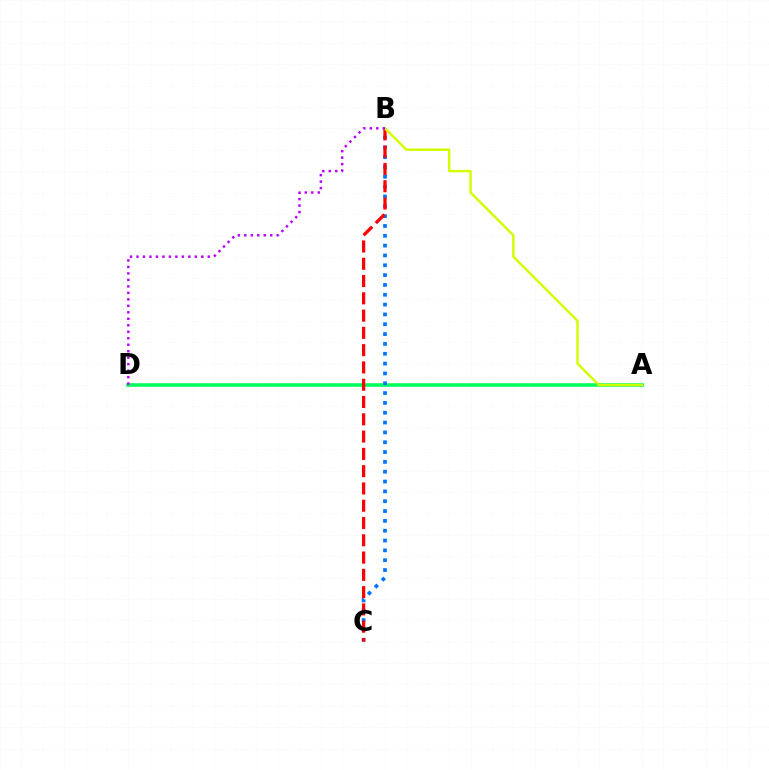{('A', 'D'): [{'color': '#00ff5c', 'line_style': 'solid', 'thickness': 2.55}], ('B', 'C'): [{'color': '#0074ff', 'line_style': 'dotted', 'thickness': 2.67}, {'color': '#ff0000', 'line_style': 'dashed', 'thickness': 2.35}], ('A', 'B'): [{'color': '#d1ff00', 'line_style': 'solid', 'thickness': 1.76}], ('B', 'D'): [{'color': '#b900ff', 'line_style': 'dotted', 'thickness': 1.76}]}